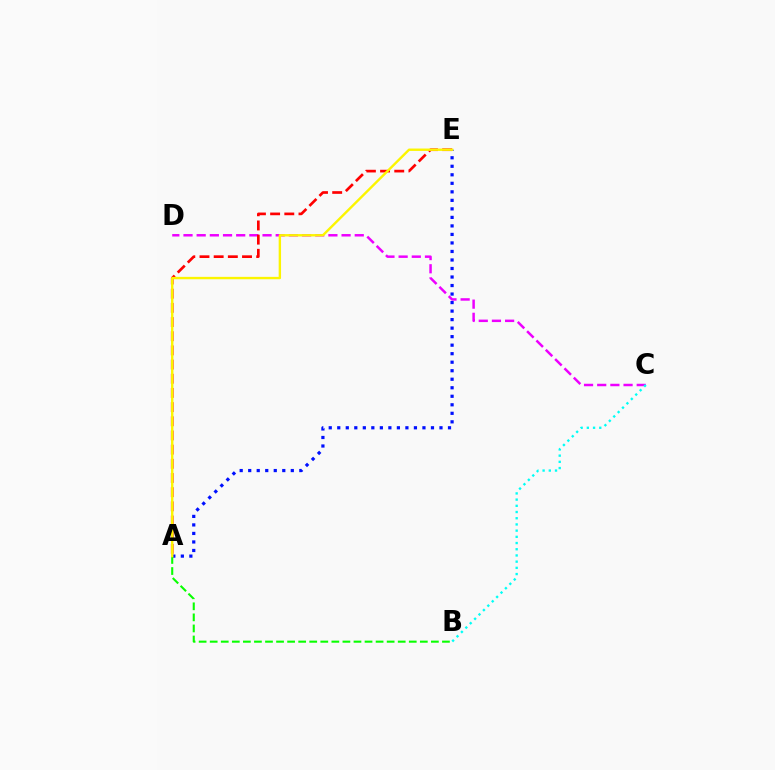{('C', 'D'): [{'color': '#ee00ff', 'line_style': 'dashed', 'thickness': 1.79}], ('A', 'E'): [{'color': '#ff0000', 'line_style': 'dashed', 'thickness': 1.93}, {'color': '#0010ff', 'line_style': 'dotted', 'thickness': 2.31}, {'color': '#fcf500', 'line_style': 'solid', 'thickness': 1.72}], ('B', 'C'): [{'color': '#00fff6', 'line_style': 'dotted', 'thickness': 1.69}], ('A', 'B'): [{'color': '#08ff00', 'line_style': 'dashed', 'thickness': 1.5}]}